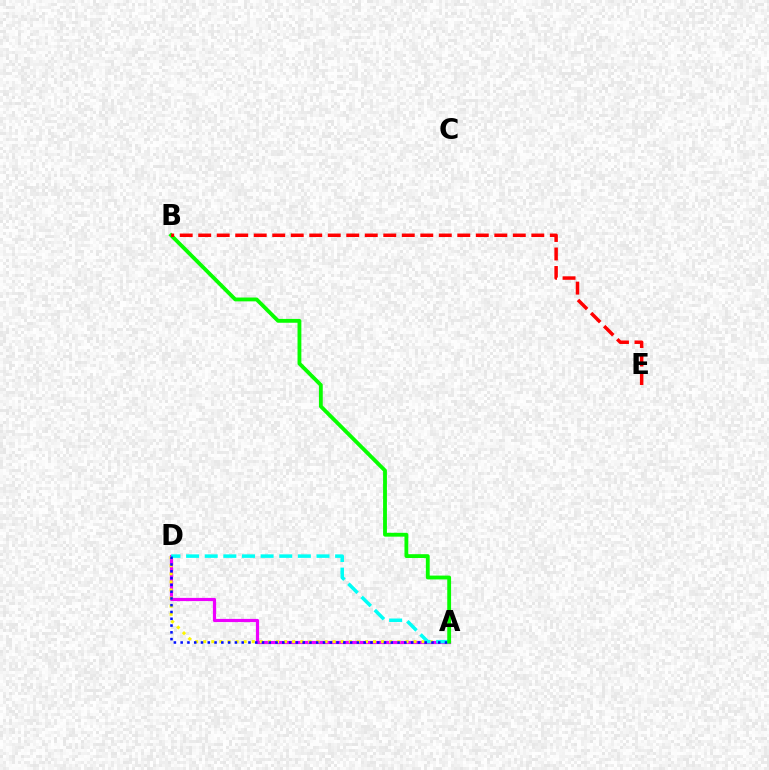{('A', 'D'): [{'color': '#ee00ff', 'line_style': 'solid', 'thickness': 2.3}, {'color': '#fcf500', 'line_style': 'dotted', 'thickness': 2.2}, {'color': '#00fff6', 'line_style': 'dashed', 'thickness': 2.53}, {'color': '#0010ff', 'line_style': 'dotted', 'thickness': 1.84}], ('A', 'B'): [{'color': '#08ff00', 'line_style': 'solid', 'thickness': 2.76}], ('B', 'E'): [{'color': '#ff0000', 'line_style': 'dashed', 'thickness': 2.51}]}